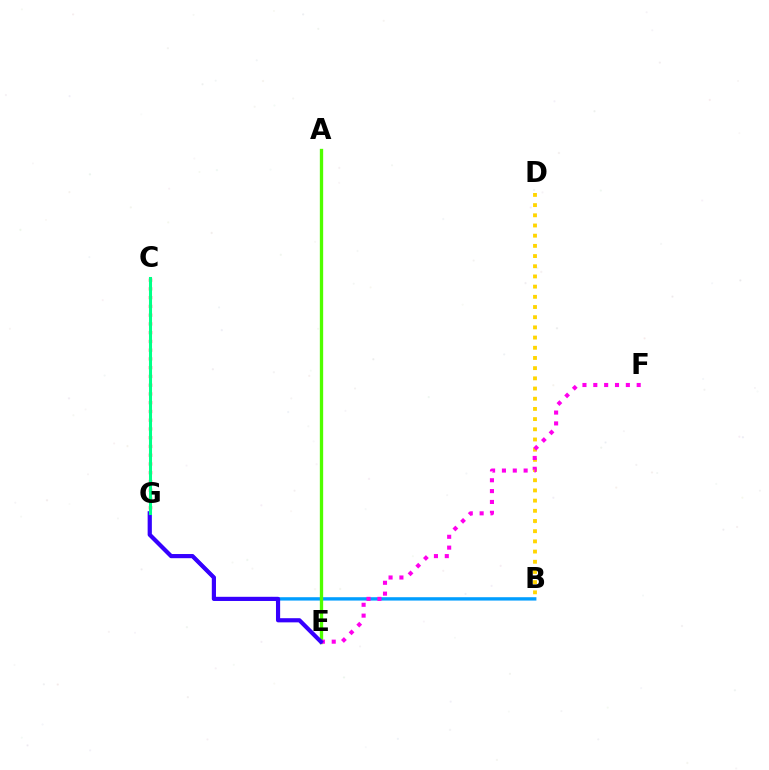{('B', 'D'): [{'color': '#ffd500', 'line_style': 'dotted', 'thickness': 2.77}], ('B', 'G'): [{'color': '#009eff', 'line_style': 'solid', 'thickness': 2.42}], ('A', 'E'): [{'color': '#4fff00', 'line_style': 'solid', 'thickness': 2.4}], ('E', 'F'): [{'color': '#ff00ed', 'line_style': 'dotted', 'thickness': 2.95}], ('C', 'G'): [{'color': '#ff0000', 'line_style': 'dotted', 'thickness': 2.38}, {'color': '#00ff86', 'line_style': 'solid', 'thickness': 2.2}], ('E', 'G'): [{'color': '#3700ff', 'line_style': 'solid', 'thickness': 2.99}]}